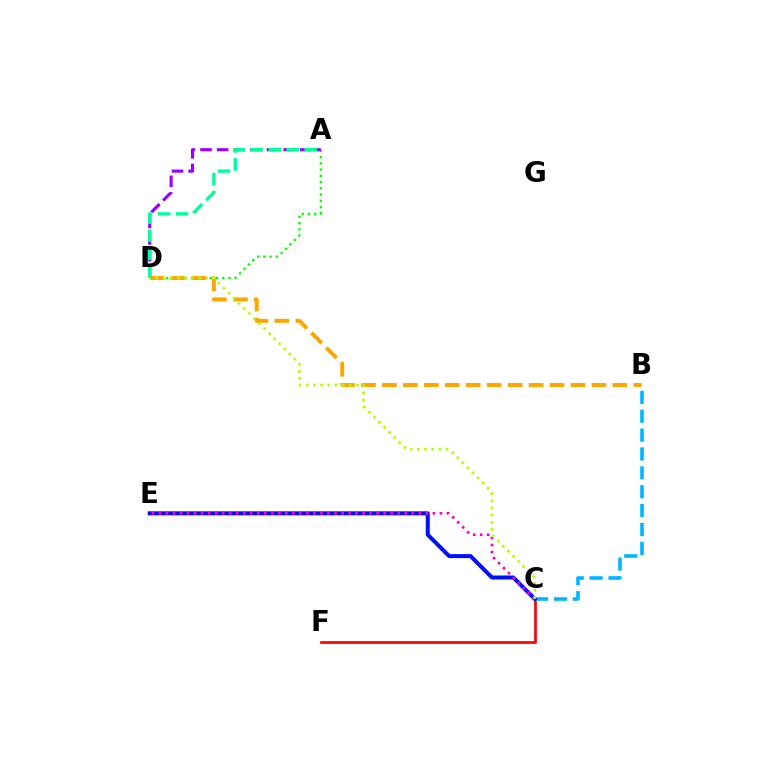{('A', 'D'): [{'color': '#08ff00', 'line_style': 'dotted', 'thickness': 1.7}, {'color': '#9b00ff', 'line_style': 'dashed', 'thickness': 2.26}, {'color': '#00ff9d', 'line_style': 'dashed', 'thickness': 2.45}], ('C', 'F'): [{'color': '#ff0000', 'line_style': 'solid', 'thickness': 1.94}], ('B', 'D'): [{'color': '#ffa500', 'line_style': 'dashed', 'thickness': 2.85}], ('B', 'C'): [{'color': '#00b5ff', 'line_style': 'dashed', 'thickness': 2.56}], ('C', 'E'): [{'color': '#0010ff', 'line_style': 'solid', 'thickness': 2.89}, {'color': '#ff00bd', 'line_style': 'dotted', 'thickness': 1.91}], ('C', 'D'): [{'color': '#b3ff00', 'line_style': 'dotted', 'thickness': 1.94}]}